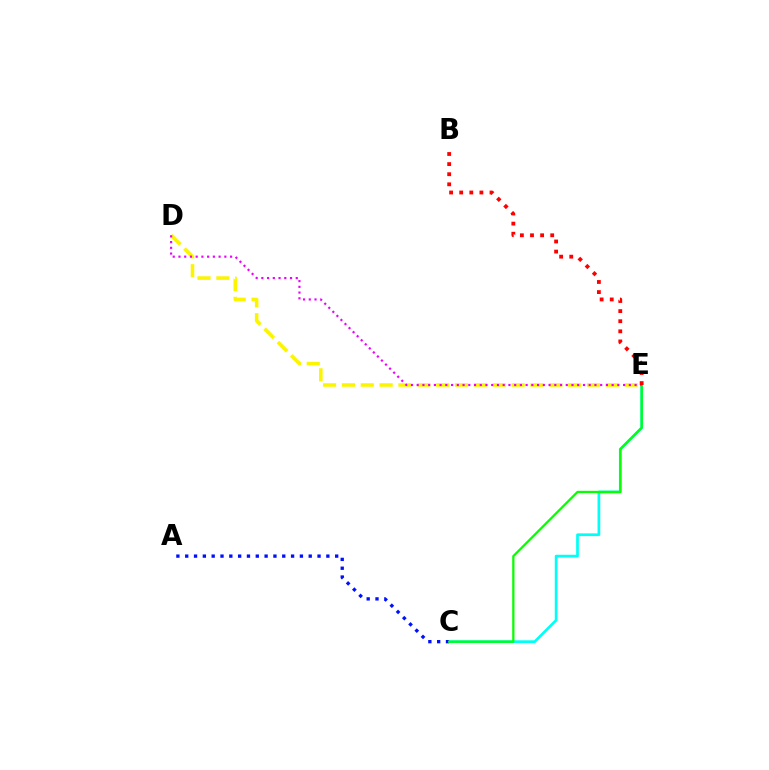{('C', 'E'): [{'color': '#00fff6', 'line_style': 'solid', 'thickness': 1.95}, {'color': '#08ff00', 'line_style': 'solid', 'thickness': 1.63}], ('A', 'C'): [{'color': '#0010ff', 'line_style': 'dotted', 'thickness': 2.4}], ('D', 'E'): [{'color': '#fcf500', 'line_style': 'dashed', 'thickness': 2.56}, {'color': '#ee00ff', 'line_style': 'dotted', 'thickness': 1.56}], ('B', 'E'): [{'color': '#ff0000', 'line_style': 'dotted', 'thickness': 2.75}]}